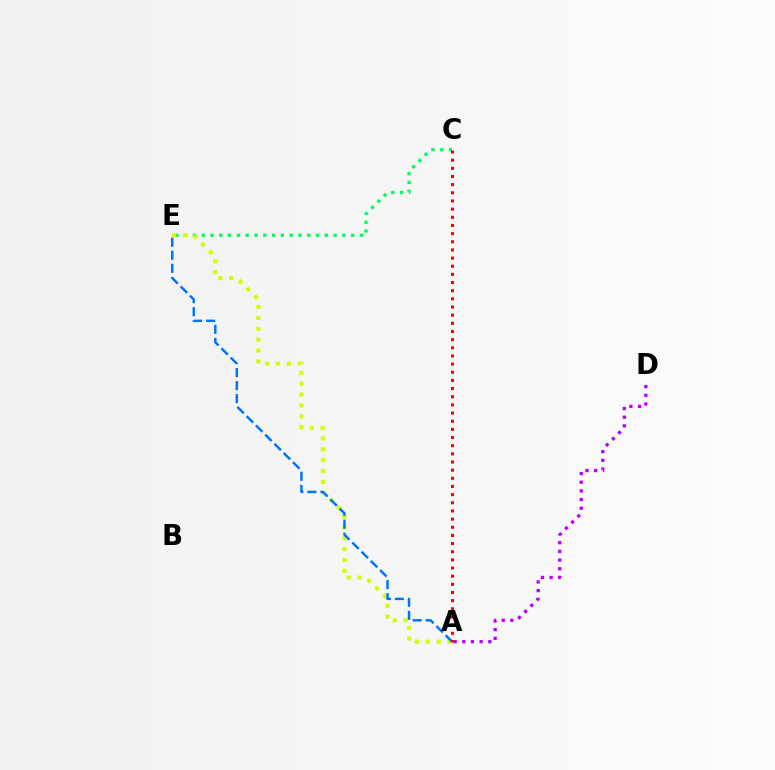{('A', 'D'): [{'color': '#b900ff', 'line_style': 'dotted', 'thickness': 2.36}], ('C', 'E'): [{'color': '#00ff5c', 'line_style': 'dotted', 'thickness': 2.39}], ('A', 'E'): [{'color': '#d1ff00', 'line_style': 'dotted', 'thickness': 2.96}, {'color': '#0074ff', 'line_style': 'dashed', 'thickness': 1.77}], ('A', 'C'): [{'color': '#ff0000', 'line_style': 'dotted', 'thickness': 2.22}]}